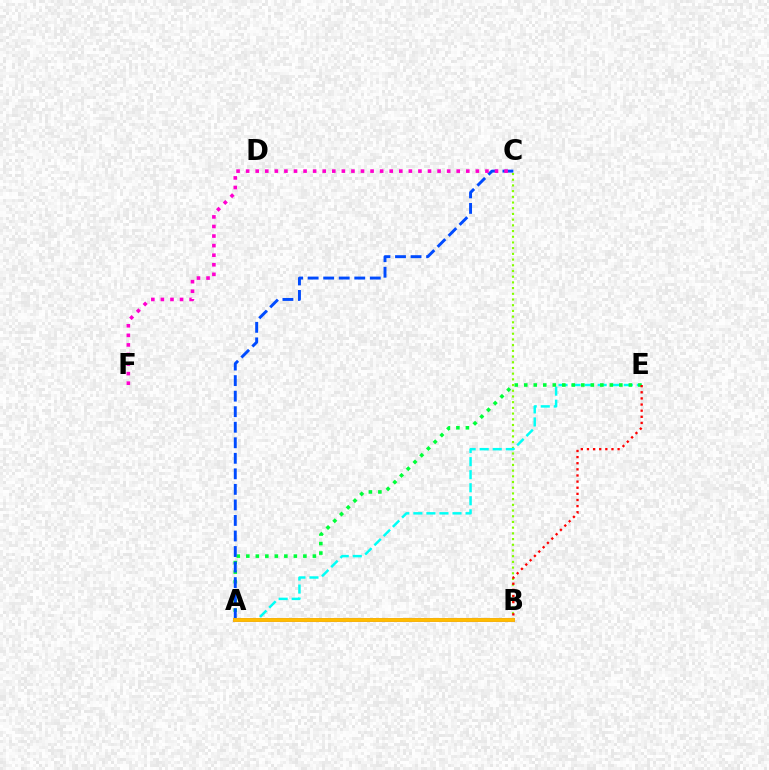{('B', 'C'): [{'color': '#84ff00', 'line_style': 'dotted', 'thickness': 1.55}], ('A', 'E'): [{'color': '#00fff6', 'line_style': 'dashed', 'thickness': 1.77}, {'color': '#00ff39', 'line_style': 'dotted', 'thickness': 2.58}], ('A', 'C'): [{'color': '#004bff', 'line_style': 'dashed', 'thickness': 2.11}], ('A', 'B'): [{'color': '#7200ff', 'line_style': 'solid', 'thickness': 2.82}, {'color': '#ffbd00', 'line_style': 'solid', 'thickness': 2.8}], ('B', 'E'): [{'color': '#ff0000', 'line_style': 'dotted', 'thickness': 1.67}], ('C', 'F'): [{'color': '#ff00cf', 'line_style': 'dotted', 'thickness': 2.6}]}